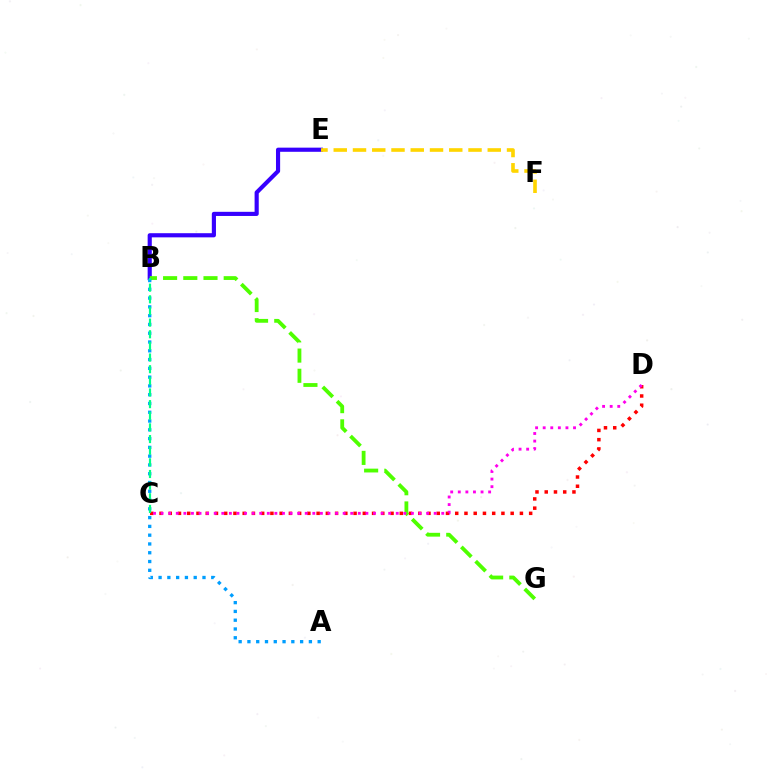{('C', 'D'): [{'color': '#ff0000', 'line_style': 'dotted', 'thickness': 2.51}, {'color': '#ff00ed', 'line_style': 'dotted', 'thickness': 2.06}], ('B', 'E'): [{'color': '#3700ff', 'line_style': 'solid', 'thickness': 2.98}], ('B', 'G'): [{'color': '#4fff00', 'line_style': 'dashed', 'thickness': 2.74}], ('E', 'F'): [{'color': '#ffd500', 'line_style': 'dashed', 'thickness': 2.62}], ('A', 'B'): [{'color': '#009eff', 'line_style': 'dotted', 'thickness': 2.39}], ('B', 'C'): [{'color': '#00ff86', 'line_style': 'dashed', 'thickness': 1.58}]}